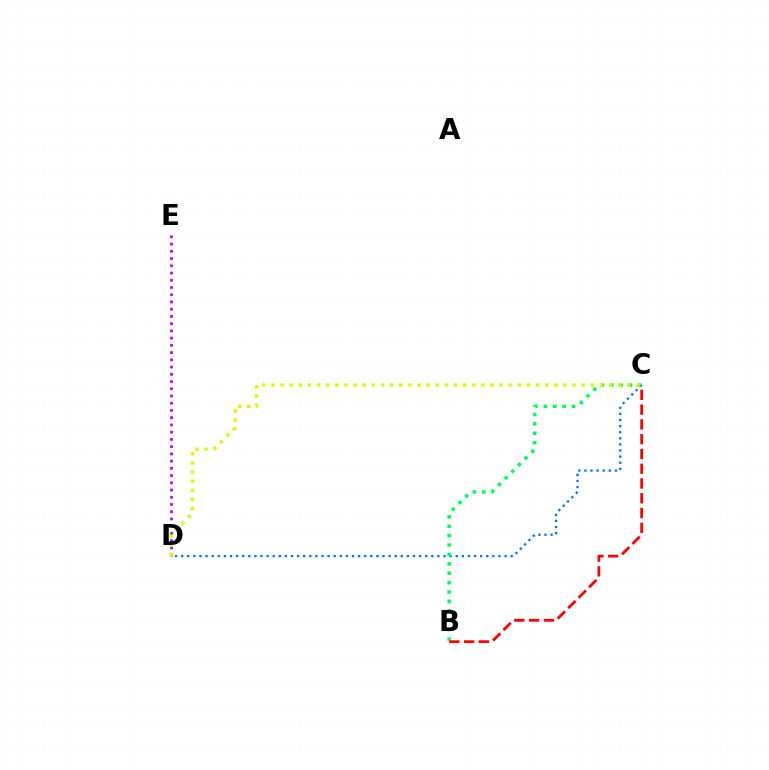{('D', 'E'): [{'color': '#b900ff', 'line_style': 'dotted', 'thickness': 1.97}], ('C', 'D'): [{'color': '#0074ff', 'line_style': 'dotted', 'thickness': 1.66}, {'color': '#d1ff00', 'line_style': 'dotted', 'thickness': 2.48}], ('B', 'C'): [{'color': '#00ff5c', 'line_style': 'dotted', 'thickness': 2.55}, {'color': '#ff0000', 'line_style': 'dashed', 'thickness': 2.01}]}